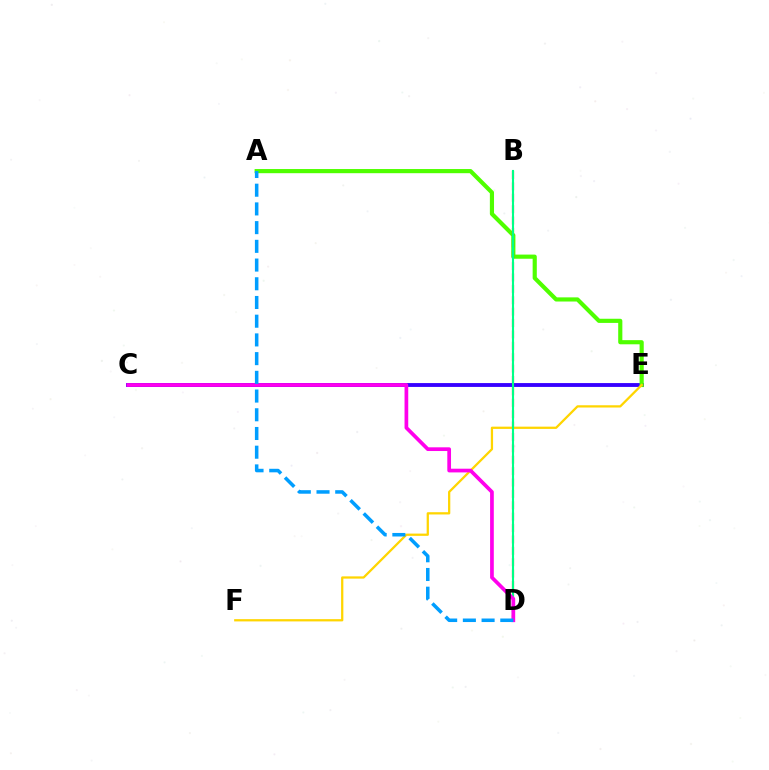{('C', 'E'): [{'color': '#3700ff', 'line_style': 'solid', 'thickness': 2.78}], ('A', 'E'): [{'color': '#4fff00', 'line_style': 'solid', 'thickness': 2.99}], ('B', 'D'): [{'color': '#ff0000', 'line_style': 'dashed', 'thickness': 1.55}, {'color': '#00ff86', 'line_style': 'solid', 'thickness': 1.51}], ('E', 'F'): [{'color': '#ffd500', 'line_style': 'solid', 'thickness': 1.63}], ('C', 'D'): [{'color': '#ff00ed', 'line_style': 'solid', 'thickness': 2.67}], ('A', 'D'): [{'color': '#009eff', 'line_style': 'dashed', 'thickness': 2.54}]}